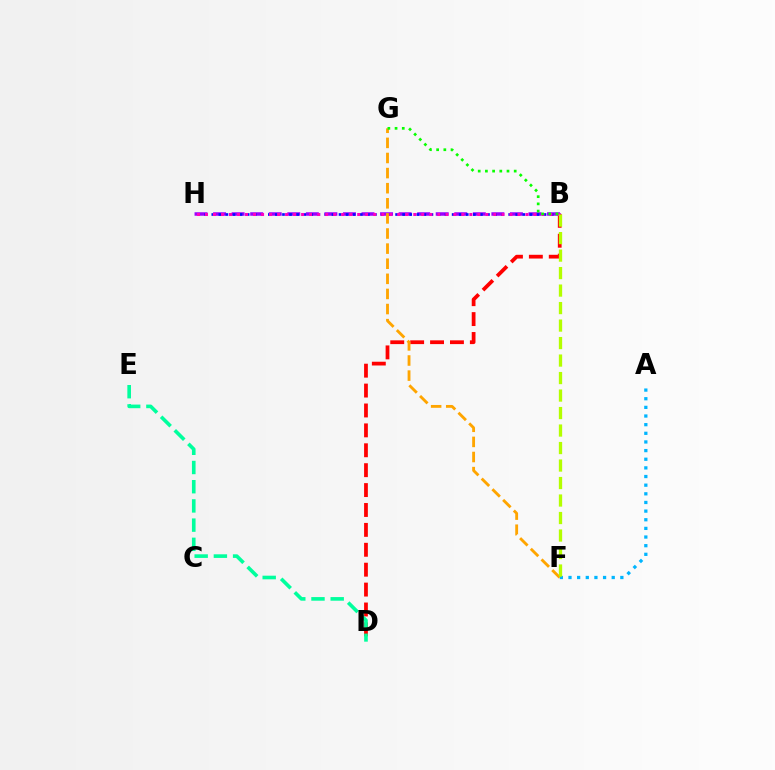{('B', 'H'): [{'color': '#9b00ff', 'line_style': 'dashed', 'thickness': 2.52}, {'color': '#0010ff', 'line_style': 'dotted', 'thickness': 1.92}, {'color': '#ff00bd', 'line_style': 'dotted', 'thickness': 2.18}], ('B', 'D'): [{'color': '#ff0000', 'line_style': 'dashed', 'thickness': 2.7}], ('D', 'E'): [{'color': '#00ff9d', 'line_style': 'dashed', 'thickness': 2.61}], ('A', 'F'): [{'color': '#00b5ff', 'line_style': 'dotted', 'thickness': 2.35}], ('F', 'G'): [{'color': '#ffa500', 'line_style': 'dashed', 'thickness': 2.05}], ('B', 'G'): [{'color': '#08ff00', 'line_style': 'dotted', 'thickness': 1.96}], ('B', 'F'): [{'color': '#b3ff00', 'line_style': 'dashed', 'thickness': 2.38}]}